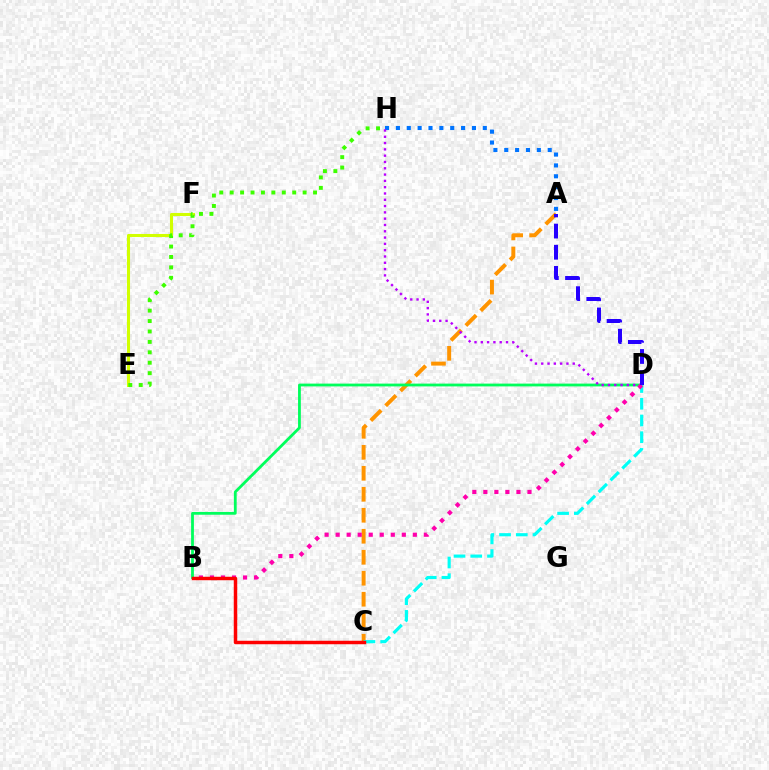{('E', 'F'): [{'color': '#d1ff00', 'line_style': 'solid', 'thickness': 2.2}], ('A', 'C'): [{'color': '#ff9400', 'line_style': 'dashed', 'thickness': 2.85}], ('B', 'D'): [{'color': '#00ff5c', 'line_style': 'solid', 'thickness': 2.01}, {'color': '#ff00ac', 'line_style': 'dotted', 'thickness': 3.0}], ('A', 'H'): [{'color': '#0074ff', 'line_style': 'dotted', 'thickness': 2.95}], ('D', 'H'): [{'color': '#b900ff', 'line_style': 'dotted', 'thickness': 1.71}], ('C', 'D'): [{'color': '#00fff6', 'line_style': 'dashed', 'thickness': 2.27}], ('E', 'H'): [{'color': '#3dff00', 'line_style': 'dotted', 'thickness': 2.83}], ('A', 'D'): [{'color': '#2500ff', 'line_style': 'dashed', 'thickness': 2.87}], ('B', 'C'): [{'color': '#ff0000', 'line_style': 'solid', 'thickness': 2.5}]}